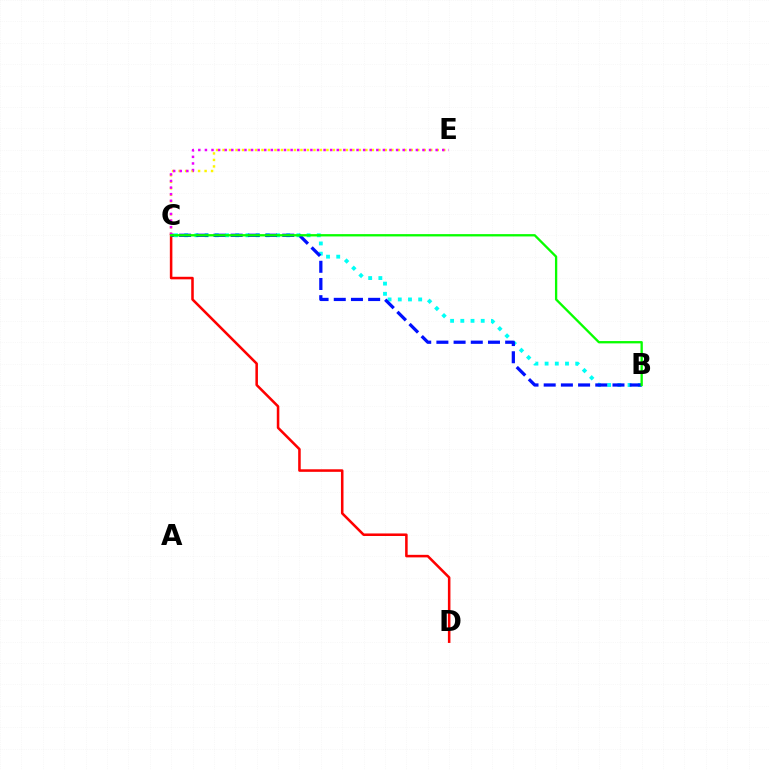{('C', 'E'): [{'color': '#fcf500', 'line_style': 'dotted', 'thickness': 1.76}, {'color': '#ee00ff', 'line_style': 'dotted', 'thickness': 1.79}], ('C', 'D'): [{'color': '#ff0000', 'line_style': 'solid', 'thickness': 1.83}], ('B', 'C'): [{'color': '#00fff6', 'line_style': 'dotted', 'thickness': 2.77}, {'color': '#0010ff', 'line_style': 'dashed', 'thickness': 2.34}, {'color': '#08ff00', 'line_style': 'solid', 'thickness': 1.67}]}